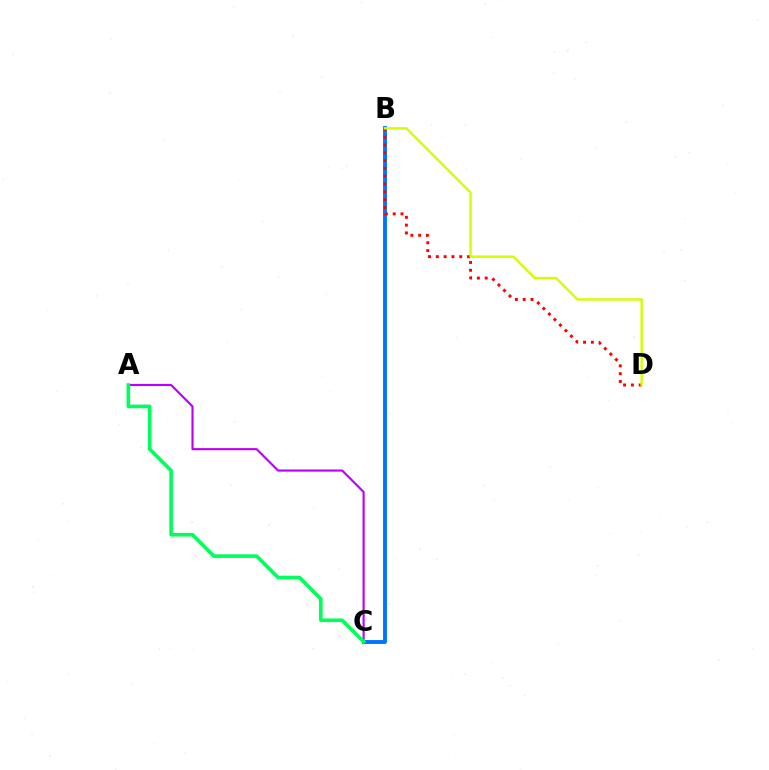{('A', 'C'): [{'color': '#b900ff', 'line_style': 'solid', 'thickness': 1.54}, {'color': '#00ff5c', 'line_style': 'solid', 'thickness': 2.6}], ('B', 'C'): [{'color': '#0074ff', 'line_style': 'solid', 'thickness': 2.8}], ('B', 'D'): [{'color': '#ff0000', 'line_style': 'dotted', 'thickness': 2.12}, {'color': '#d1ff00', 'line_style': 'solid', 'thickness': 1.76}]}